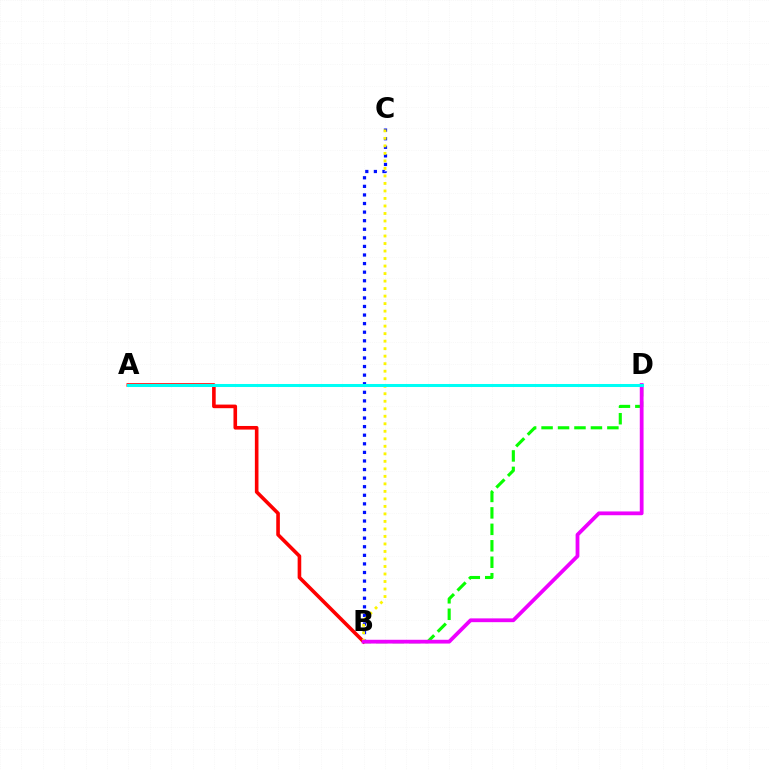{('A', 'B'): [{'color': '#ff0000', 'line_style': 'solid', 'thickness': 2.6}], ('B', 'D'): [{'color': '#08ff00', 'line_style': 'dashed', 'thickness': 2.24}, {'color': '#ee00ff', 'line_style': 'solid', 'thickness': 2.72}], ('B', 'C'): [{'color': '#0010ff', 'line_style': 'dotted', 'thickness': 2.33}, {'color': '#fcf500', 'line_style': 'dotted', 'thickness': 2.04}], ('A', 'D'): [{'color': '#00fff6', 'line_style': 'solid', 'thickness': 2.18}]}